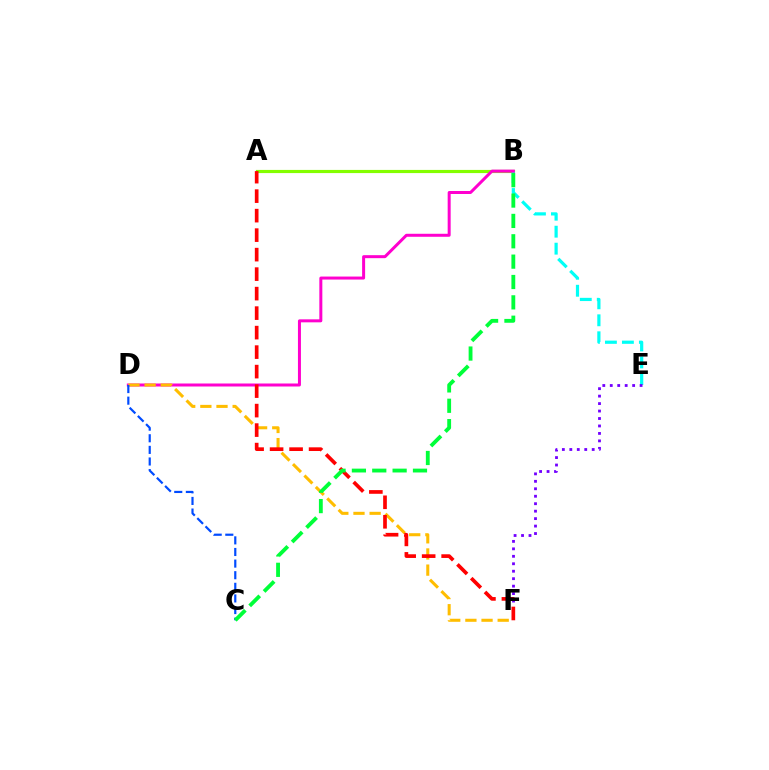{('A', 'B'): [{'color': '#84ff00', 'line_style': 'solid', 'thickness': 2.28}], ('B', 'E'): [{'color': '#00fff6', 'line_style': 'dashed', 'thickness': 2.31}], ('E', 'F'): [{'color': '#7200ff', 'line_style': 'dotted', 'thickness': 2.03}], ('B', 'D'): [{'color': '#ff00cf', 'line_style': 'solid', 'thickness': 2.16}], ('D', 'F'): [{'color': '#ffbd00', 'line_style': 'dashed', 'thickness': 2.19}], ('A', 'F'): [{'color': '#ff0000', 'line_style': 'dashed', 'thickness': 2.65}], ('C', 'D'): [{'color': '#004bff', 'line_style': 'dashed', 'thickness': 1.58}], ('B', 'C'): [{'color': '#00ff39', 'line_style': 'dashed', 'thickness': 2.77}]}